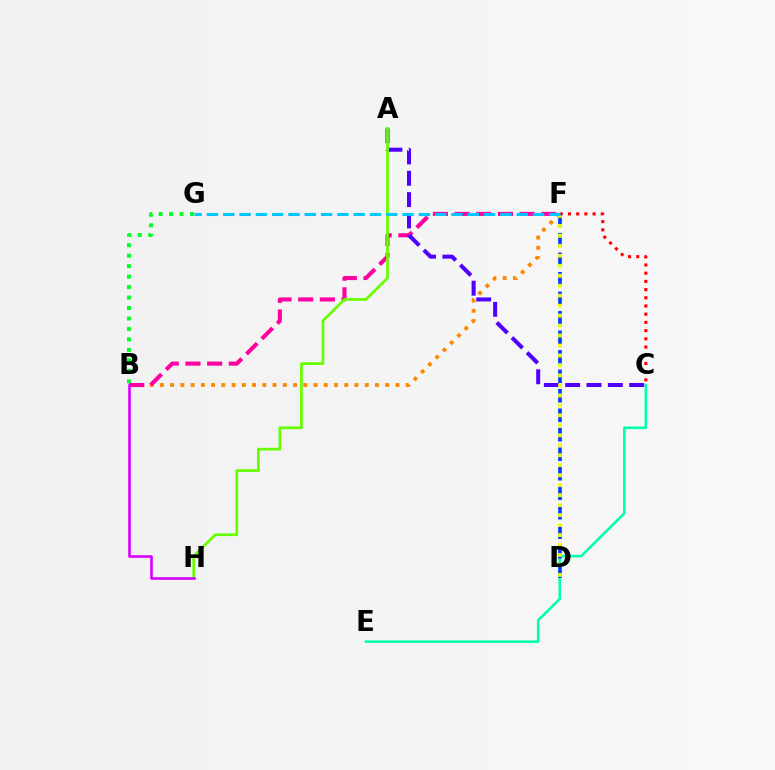{('C', 'E'): [{'color': '#00ffaf', 'line_style': 'solid', 'thickness': 1.84}], ('D', 'F'): [{'color': '#003fff', 'line_style': 'dashed', 'thickness': 2.65}, {'color': '#eeff00', 'line_style': 'dotted', 'thickness': 2.71}], ('B', 'F'): [{'color': '#ff8800', 'line_style': 'dotted', 'thickness': 2.78}, {'color': '#ff00a0', 'line_style': 'dashed', 'thickness': 2.95}], ('B', 'G'): [{'color': '#00ff27', 'line_style': 'dotted', 'thickness': 2.84}], ('A', 'C'): [{'color': '#4f00ff', 'line_style': 'dashed', 'thickness': 2.9}], ('A', 'H'): [{'color': '#66ff00', 'line_style': 'solid', 'thickness': 1.96}], ('B', 'H'): [{'color': '#d600ff', 'line_style': 'solid', 'thickness': 1.88}], ('C', 'F'): [{'color': '#ff0000', 'line_style': 'dotted', 'thickness': 2.23}], ('F', 'G'): [{'color': '#00c7ff', 'line_style': 'dashed', 'thickness': 2.21}]}